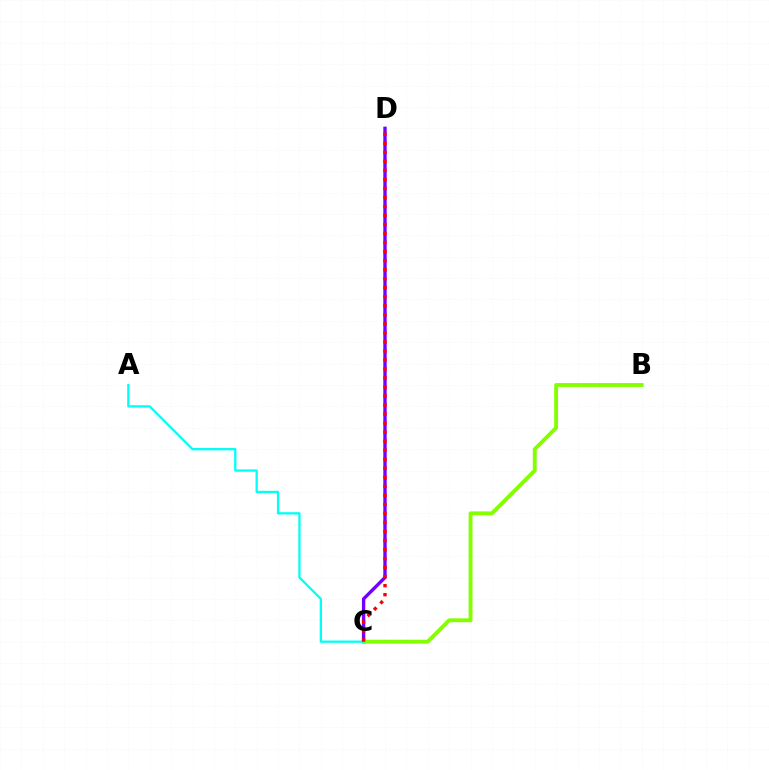{('C', 'D'): [{'color': '#7200ff', 'line_style': 'solid', 'thickness': 2.42}, {'color': '#ff0000', 'line_style': 'dotted', 'thickness': 2.45}], ('B', 'C'): [{'color': '#84ff00', 'line_style': 'solid', 'thickness': 2.79}], ('A', 'C'): [{'color': '#00fff6', 'line_style': 'solid', 'thickness': 1.64}]}